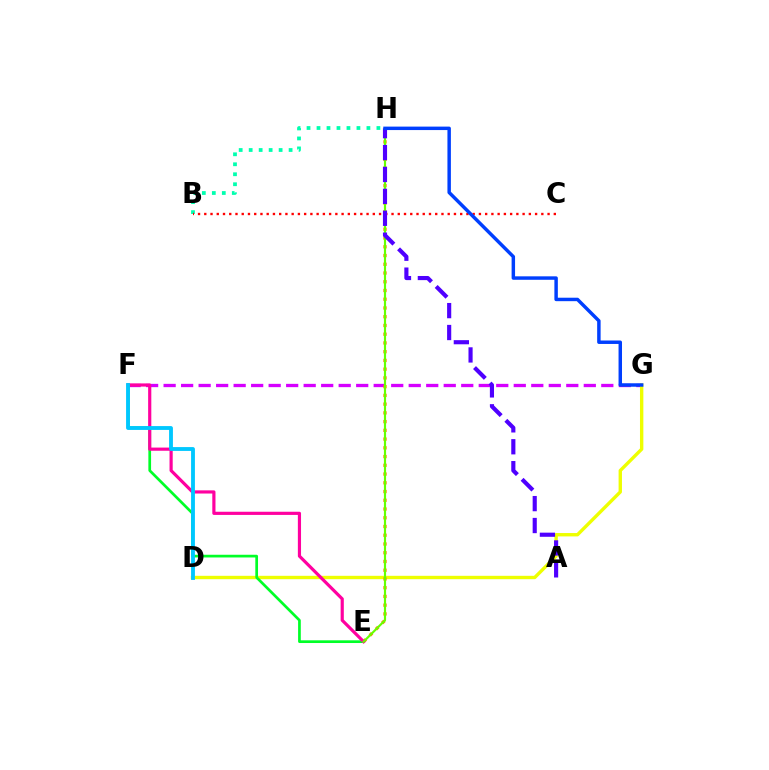{('F', 'G'): [{'color': '#d600ff', 'line_style': 'dashed', 'thickness': 2.38}], ('D', 'G'): [{'color': '#eeff00', 'line_style': 'solid', 'thickness': 2.43}], ('E', 'F'): [{'color': '#00ff27', 'line_style': 'solid', 'thickness': 1.95}, {'color': '#ff00a0', 'line_style': 'solid', 'thickness': 2.29}], ('E', 'H'): [{'color': '#ff8800', 'line_style': 'dotted', 'thickness': 2.37}, {'color': '#66ff00', 'line_style': 'solid', 'thickness': 1.56}], ('B', 'H'): [{'color': '#00ffaf', 'line_style': 'dotted', 'thickness': 2.71}], ('D', 'F'): [{'color': '#00c7ff', 'line_style': 'solid', 'thickness': 2.77}], ('B', 'C'): [{'color': '#ff0000', 'line_style': 'dotted', 'thickness': 1.7}], ('A', 'H'): [{'color': '#4f00ff', 'line_style': 'dashed', 'thickness': 2.98}], ('G', 'H'): [{'color': '#003fff', 'line_style': 'solid', 'thickness': 2.49}]}